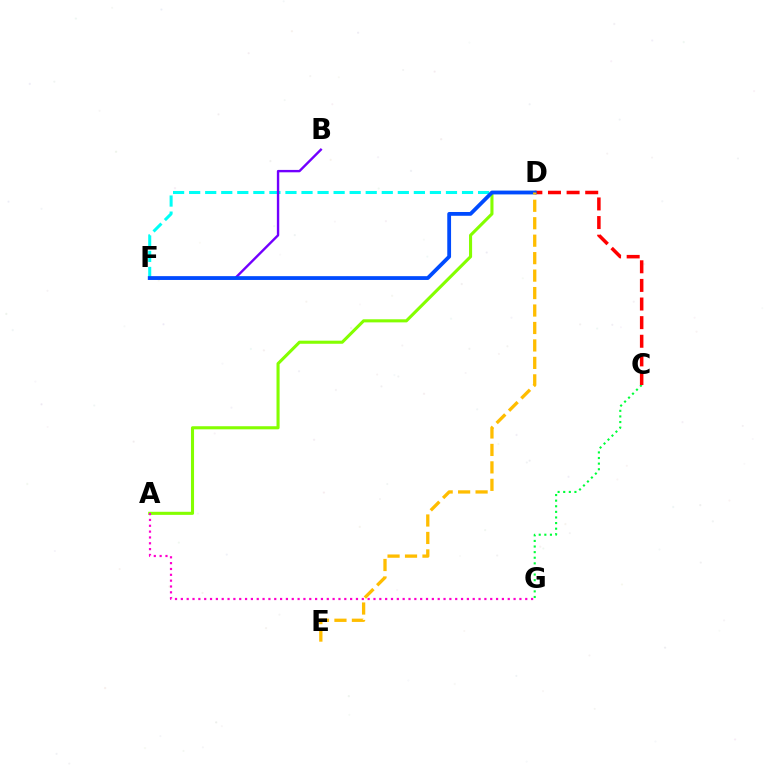{('A', 'D'): [{'color': '#84ff00', 'line_style': 'solid', 'thickness': 2.22}], ('C', 'G'): [{'color': '#00ff39', 'line_style': 'dotted', 'thickness': 1.52}], ('D', 'F'): [{'color': '#00fff6', 'line_style': 'dashed', 'thickness': 2.18}, {'color': '#004bff', 'line_style': 'solid', 'thickness': 2.73}], ('A', 'G'): [{'color': '#ff00cf', 'line_style': 'dotted', 'thickness': 1.59}], ('C', 'D'): [{'color': '#ff0000', 'line_style': 'dashed', 'thickness': 2.53}], ('B', 'F'): [{'color': '#7200ff', 'line_style': 'solid', 'thickness': 1.72}], ('D', 'E'): [{'color': '#ffbd00', 'line_style': 'dashed', 'thickness': 2.37}]}